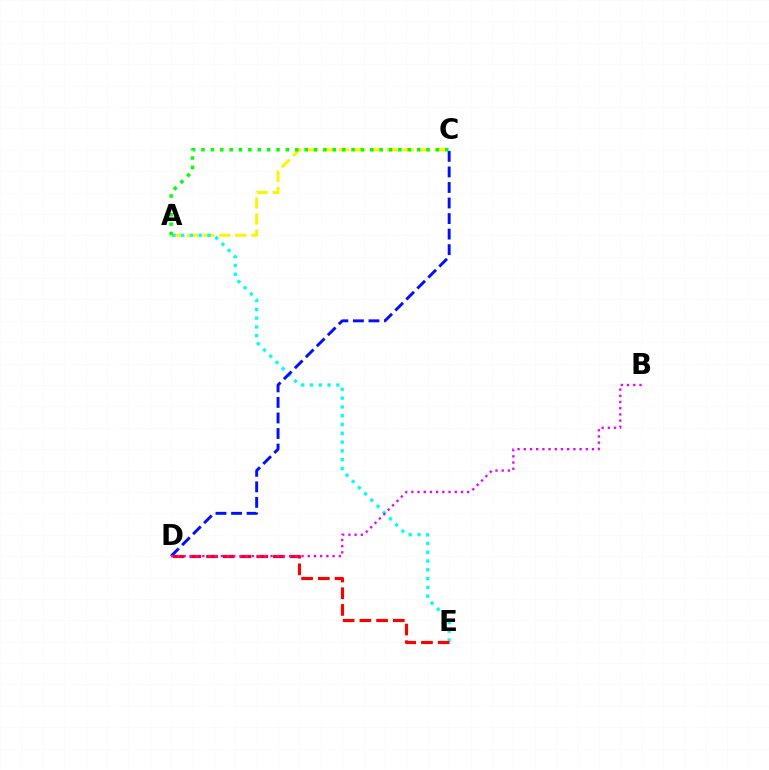{('A', 'C'): [{'color': '#fcf500', 'line_style': 'dashed', 'thickness': 2.18}, {'color': '#08ff00', 'line_style': 'dotted', 'thickness': 2.55}], ('A', 'E'): [{'color': '#00fff6', 'line_style': 'dotted', 'thickness': 2.39}], ('D', 'E'): [{'color': '#ff0000', 'line_style': 'dashed', 'thickness': 2.27}], ('C', 'D'): [{'color': '#0010ff', 'line_style': 'dashed', 'thickness': 2.11}], ('B', 'D'): [{'color': '#ee00ff', 'line_style': 'dotted', 'thickness': 1.69}]}